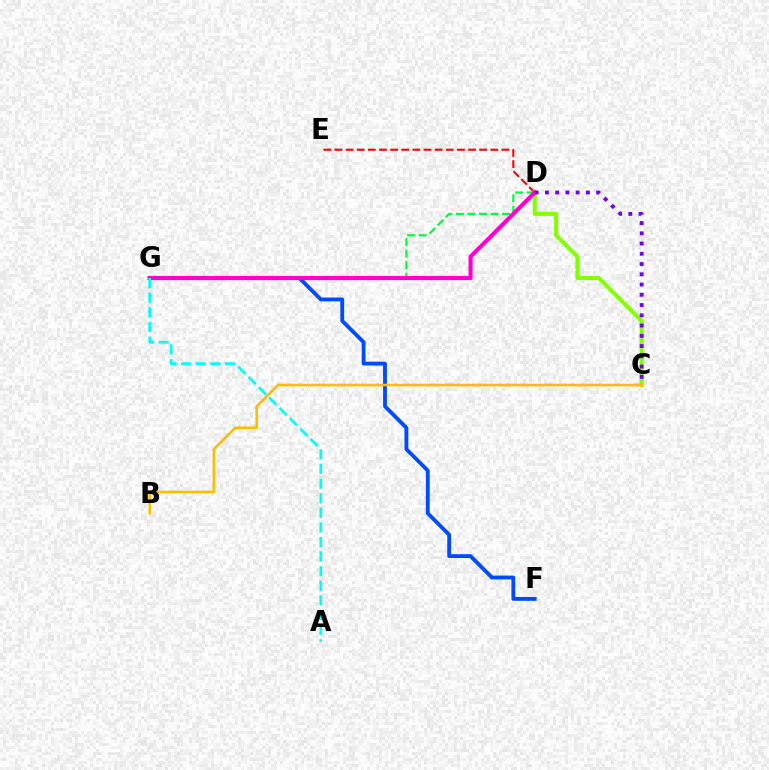{('D', 'E'): [{'color': '#ff0000', 'line_style': 'dashed', 'thickness': 1.51}], ('D', 'G'): [{'color': '#00ff39', 'line_style': 'dashed', 'thickness': 1.57}, {'color': '#ff00cf', 'line_style': 'solid', 'thickness': 2.94}], ('F', 'G'): [{'color': '#004bff', 'line_style': 'solid', 'thickness': 2.76}], ('C', 'D'): [{'color': '#84ff00', 'line_style': 'solid', 'thickness': 2.94}, {'color': '#7200ff', 'line_style': 'dotted', 'thickness': 2.79}], ('A', 'G'): [{'color': '#00fff6', 'line_style': 'dashed', 'thickness': 1.98}], ('B', 'C'): [{'color': '#ffbd00', 'line_style': 'solid', 'thickness': 1.88}]}